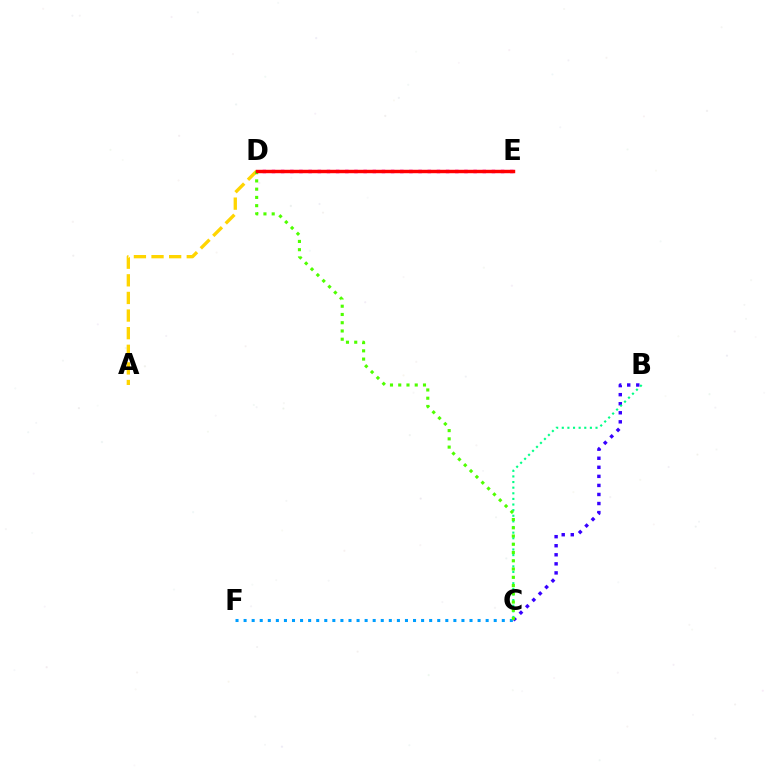{('D', 'E'): [{'color': '#ff00ed', 'line_style': 'dotted', 'thickness': 2.49}, {'color': '#ff0000', 'line_style': 'solid', 'thickness': 2.47}], ('B', 'C'): [{'color': '#3700ff', 'line_style': 'dotted', 'thickness': 2.46}, {'color': '#00ff86', 'line_style': 'dotted', 'thickness': 1.53}], ('A', 'D'): [{'color': '#ffd500', 'line_style': 'dashed', 'thickness': 2.39}], ('C', 'F'): [{'color': '#009eff', 'line_style': 'dotted', 'thickness': 2.19}], ('C', 'D'): [{'color': '#4fff00', 'line_style': 'dotted', 'thickness': 2.24}]}